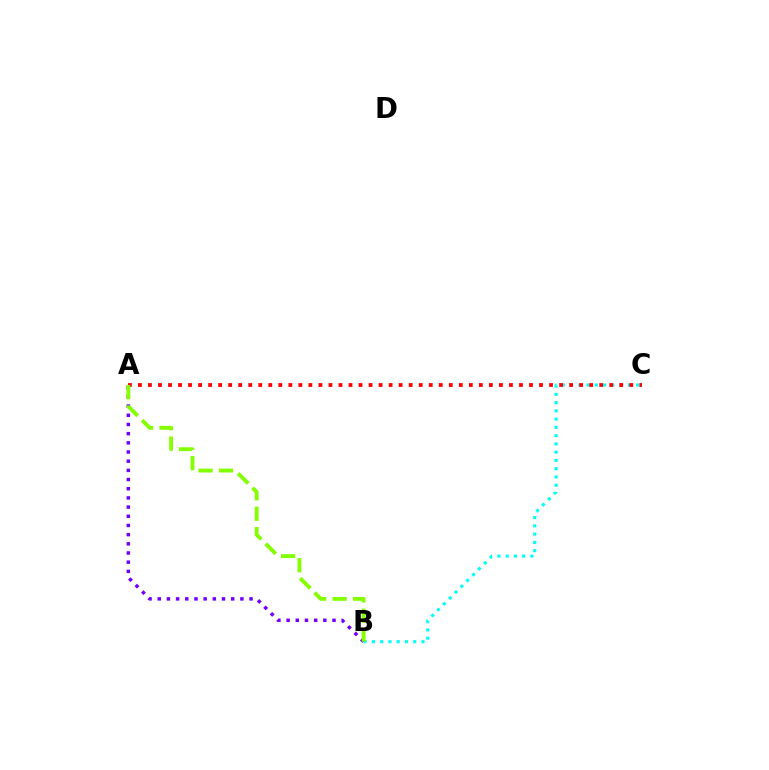{('B', 'C'): [{'color': '#00fff6', 'line_style': 'dotted', 'thickness': 2.24}], ('A', 'C'): [{'color': '#ff0000', 'line_style': 'dotted', 'thickness': 2.72}], ('A', 'B'): [{'color': '#7200ff', 'line_style': 'dotted', 'thickness': 2.49}, {'color': '#84ff00', 'line_style': 'dashed', 'thickness': 2.78}]}